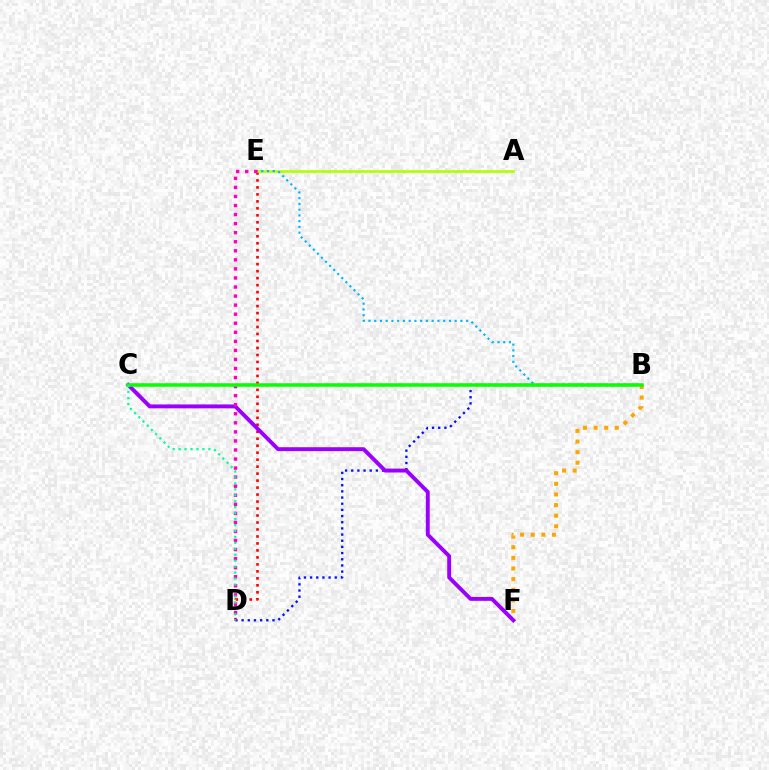{('D', 'E'): [{'color': '#ff0000', 'line_style': 'dotted', 'thickness': 1.9}, {'color': '#ff00bd', 'line_style': 'dotted', 'thickness': 2.46}], ('B', 'F'): [{'color': '#ffa500', 'line_style': 'dotted', 'thickness': 2.88}], ('B', 'D'): [{'color': '#0010ff', 'line_style': 'dotted', 'thickness': 1.68}], ('A', 'E'): [{'color': '#b3ff00', 'line_style': 'solid', 'thickness': 1.93}], ('B', 'E'): [{'color': '#00b5ff', 'line_style': 'dotted', 'thickness': 1.56}], ('C', 'F'): [{'color': '#9b00ff', 'line_style': 'solid', 'thickness': 2.81}], ('B', 'C'): [{'color': '#08ff00', 'line_style': 'solid', 'thickness': 2.55}], ('C', 'D'): [{'color': '#00ff9d', 'line_style': 'dotted', 'thickness': 1.62}]}